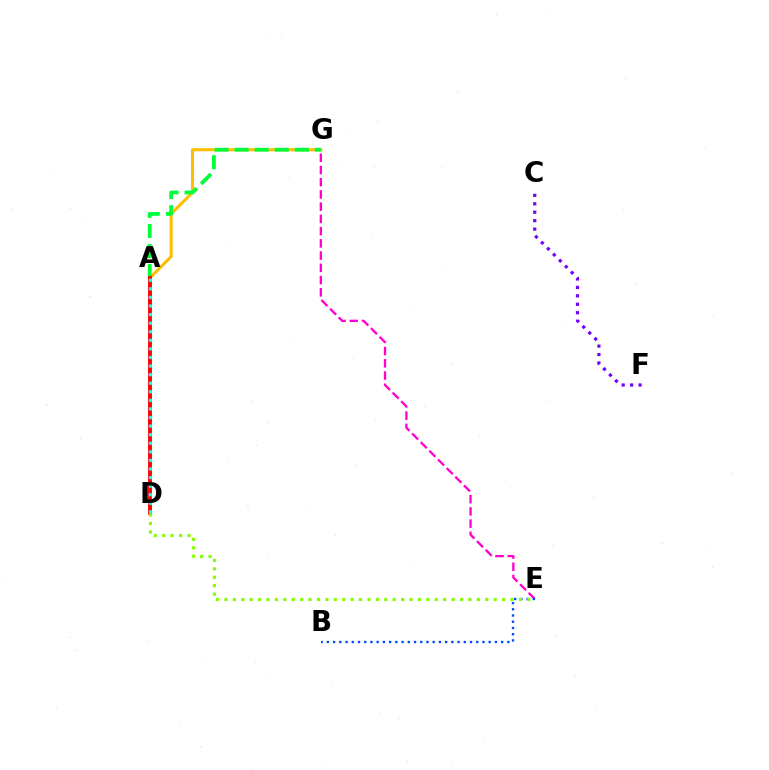{('E', 'G'): [{'color': '#ff00cf', 'line_style': 'dashed', 'thickness': 1.66}], ('A', 'G'): [{'color': '#ffbd00', 'line_style': 'solid', 'thickness': 2.19}, {'color': '#00ff39', 'line_style': 'dashed', 'thickness': 2.73}], ('A', 'D'): [{'color': '#ff0000', 'line_style': 'solid', 'thickness': 2.8}, {'color': '#00fff6', 'line_style': 'dotted', 'thickness': 2.33}], ('B', 'E'): [{'color': '#004bff', 'line_style': 'dotted', 'thickness': 1.69}], ('D', 'E'): [{'color': '#84ff00', 'line_style': 'dotted', 'thickness': 2.29}], ('C', 'F'): [{'color': '#7200ff', 'line_style': 'dotted', 'thickness': 2.29}]}